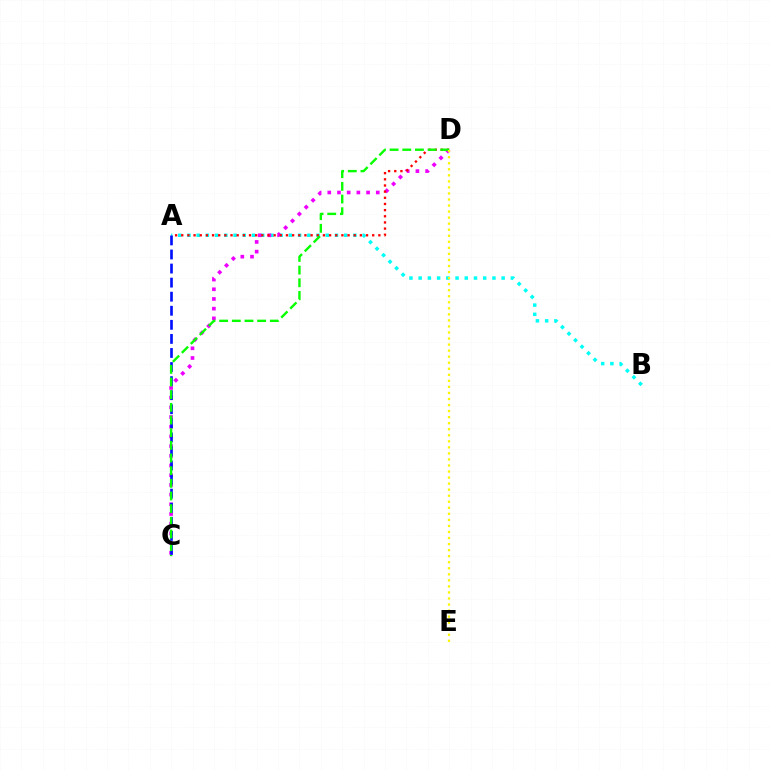{('A', 'B'): [{'color': '#00fff6', 'line_style': 'dotted', 'thickness': 2.5}], ('C', 'D'): [{'color': '#ee00ff', 'line_style': 'dotted', 'thickness': 2.64}, {'color': '#08ff00', 'line_style': 'dashed', 'thickness': 1.72}], ('A', 'C'): [{'color': '#0010ff', 'line_style': 'dashed', 'thickness': 1.91}], ('A', 'D'): [{'color': '#ff0000', 'line_style': 'dotted', 'thickness': 1.67}], ('D', 'E'): [{'color': '#fcf500', 'line_style': 'dotted', 'thickness': 1.64}]}